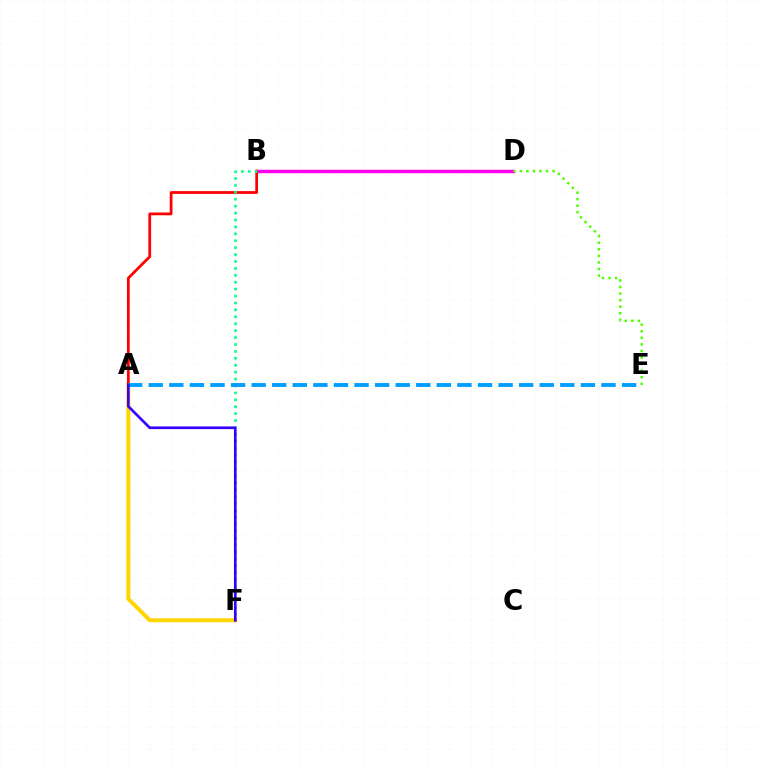{('B', 'D'): [{'color': '#ff00ed', 'line_style': 'solid', 'thickness': 2.49}], ('A', 'F'): [{'color': '#ffd500', 'line_style': 'solid', 'thickness': 2.85}, {'color': '#3700ff', 'line_style': 'solid', 'thickness': 1.93}], ('A', 'B'): [{'color': '#ff0000', 'line_style': 'solid', 'thickness': 1.99}], ('B', 'F'): [{'color': '#00ff86', 'line_style': 'dotted', 'thickness': 1.88}], ('A', 'E'): [{'color': '#009eff', 'line_style': 'dashed', 'thickness': 2.8}], ('D', 'E'): [{'color': '#4fff00', 'line_style': 'dotted', 'thickness': 1.78}]}